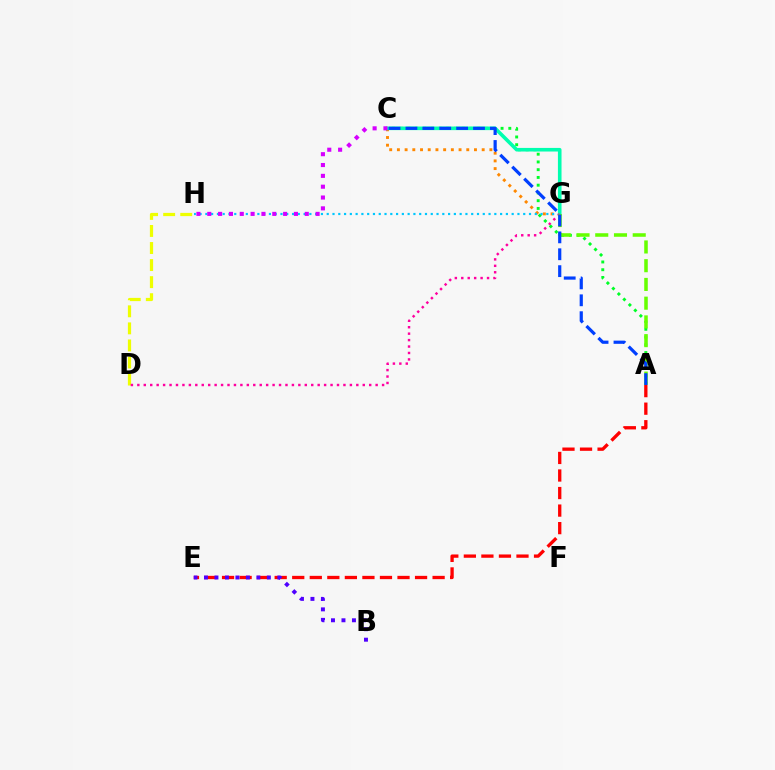{('A', 'E'): [{'color': '#ff0000', 'line_style': 'dashed', 'thickness': 2.38}], ('A', 'C'): [{'color': '#00ff27', 'line_style': 'dotted', 'thickness': 2.11}, {'color': '#003fff', 'line_style': 'dashed', 'thickness': 2.29}], ('C', 'G'): [{'color': '#ff8800', 'line_style': 'dotted', 'thickness': 2.09}, {'color': '#00ffaf', 'line_style': 'solid', 'thickness': 2.59}], ('D', 'H'): [{'color': '#eeff00', 'line_style': 'dashed', 'thickness': 2.32}], ('G', 'H'): [{'color': '#00c7ff', 'line_style': 'dotted', 'thickness': 1.57}], ('D', 'G'): [{'color': '#ff00a0', 'line_style': 'dotted', 'thickness': 1.75}], ('A', 'G'): [{'color': '#66ff00', 'line_style': 'dashed', 'thickness': 2.55}], ('C', 'H'): [{'color': '#d600ff', 'line_style': 'dotted', 'thickness': 2.94}], ('B', 'E'): [{'color': '#4f00ff', 'line_style': 'dotted', 'thickness': 2.85}]}